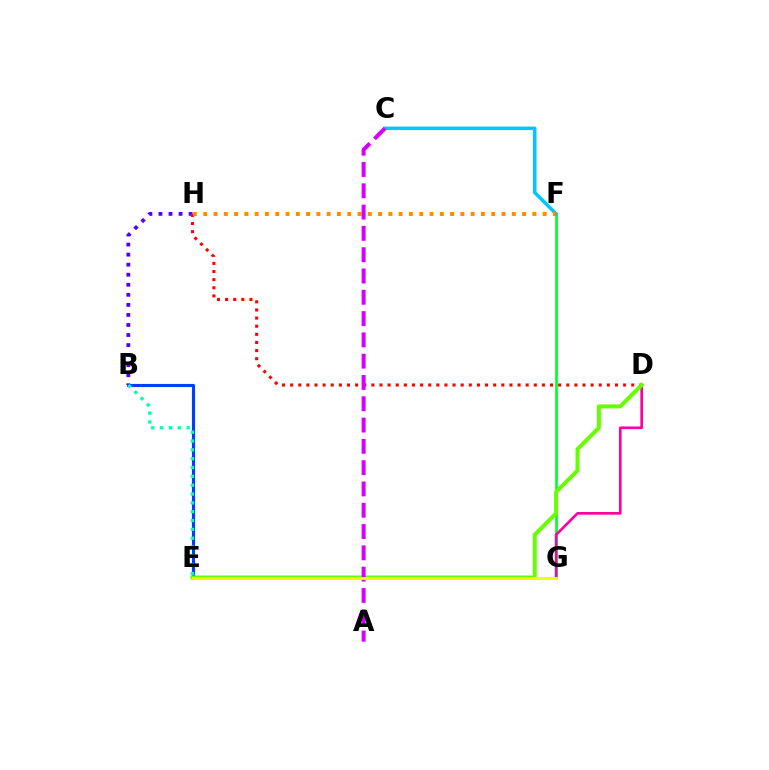{('B', 'E'): [{'color': '#003fff', 'line_style': 'solid', 'thickness': 2.25}, {'color': '#00ffaf', 'line_style': 'dotted', 'thickness': 2.4}], ('F', 'G'): [{'color': '#00ff27', 'line_style': 'solid', 'thickness': 1.95}], ('B', 'H'): [{'color': '#4f00ff', 'line_style': 'dotted', 'thickness': 2.73}], ('D', 'H'): [{'color': '#ff0000', 'line_style': 'dotted', 'thickness': 2.21}], ('C', 'F'): [{'color': '#00c7ff', 'line_style': 'solid', 'thickness': 2.55}], ('F', 'H'): [{'color': '#ff8800', 'line_style': 'dotted', 'thickness': 2.79}], ('D', 'G'): [{'color': '#ff00a0', 'line_style': 'solid', 'thickness': 1.9}], ('D', 'E'): [{'color': '#66ff00', 'line_style': 'solid', 'thickness': 2.88}], ('A', 'C'): [{'color': '#d600ff', 'line_style': 'dashed', 'thickness': 2.89}], ('E', 'G'): [{'color': '#eeff00', 'line_style': 'solid', 'thickness': 2.03}]}